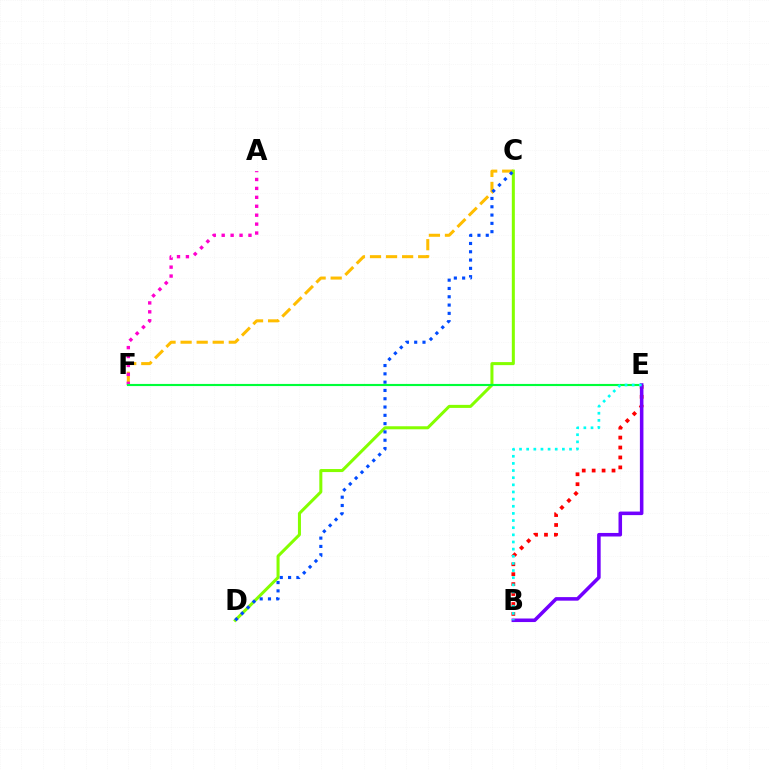{('B', 'E'): [{'color': '#ff0000', 'line_style': 'dotted', 'thickness': 2.7}, {'color': '#7200ff', 'line_style': 'solid', 'thickness': 2.56}, {'color': '#00fff6', 'line_style': 'dotted', 'thickness': 1.94}], ('C', 'F'): [{'color': '#ffbd00', 'line_style': 'dashed', 'thickness': 2.18}], ('C', 'D'): [{'color': '#84ff00', 'line_style': 'solid', 'thickness': 2.18}, {'color': '#004bff', 'line_style': 'dotted', 'thickness': 2.25}], ('A', 'F'): [{'color': '#ff00cf', 'line_style': 'dotted', 'thickness': 2.43}], ('E', 'F'): [{'color': '#00ff39', 'line_style': 'solid', 'thickness': 1.54}]}